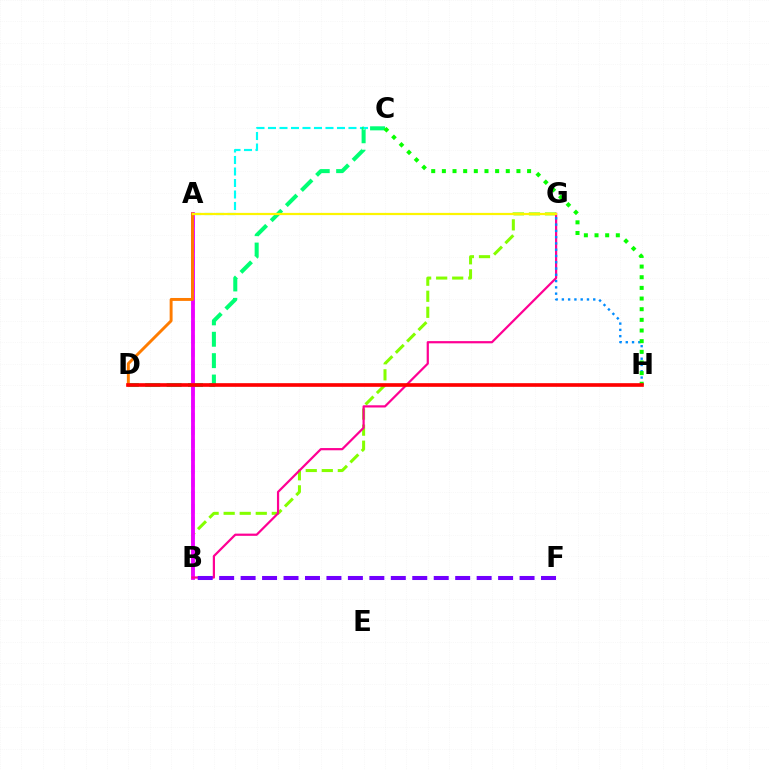{('A', 'B'): [{'color': '#0010ff', 'line_style': 'dashed', 'thickness': 1.77}, {'color': '#ee00ff', 'line_style': 'solid', 'thickness': 2.75}], ('B', 'G'): [{'color': '#84ff00', 'line_style': 'dashed', 'thickness': 2.18}, {'color': '#ff0094', 'line_style': 'solid', 'thickness': 1.6}], ('A', 'C'): [{'color': '#00fff6', 'line_style': 'dashed', 'thickness': 1.56}], ('C', 'D'): [{'color': '#00ff74', 'line_style': 'dashed', 'thickness': 2.91}], ('A', 'D'): [{'color': '#ff7c00', 'line_style': 'solid', 'thickness': 2.11}], ('G', 'H'): [{'color': '#008cff', 'line_style': 'dotted', 'thickness': 1.71}], ('C', 'H'): [{'color': '#08ff00', 'line_style': 'dotted', 'thickness': 2.89}], ('A', 'G'): [{'color': '#fcf500', 'line_style': 'solid', 'thickness': 1.6}], ('D', 'H'): [{'color': '#ff0000', 'line_style': 'solid', 'thickness': 2.62}], ('B', 'F'): [{'color': '#7200ff', 'line_style': 'dashed', 'thickness': 2.91}]}